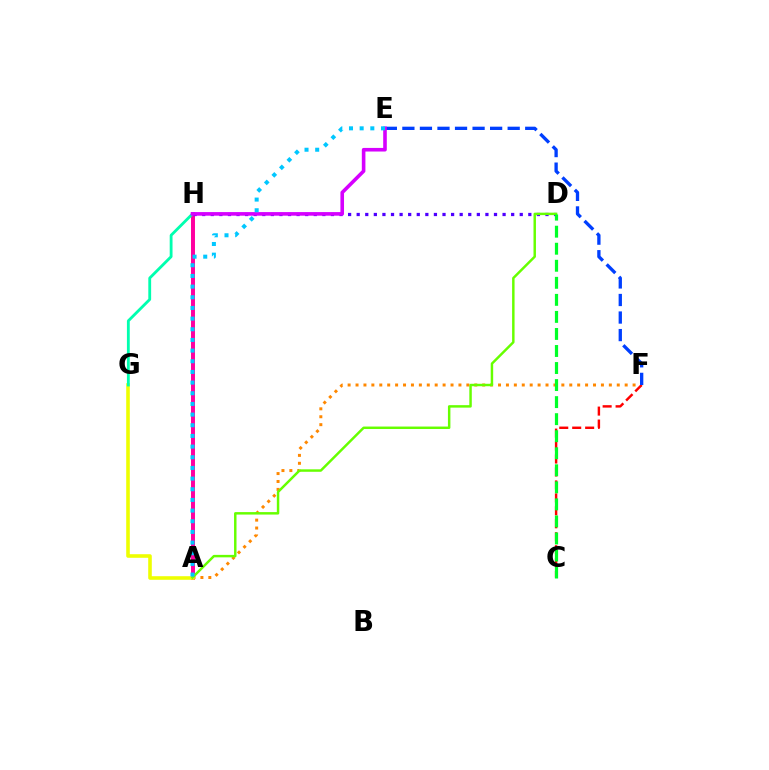{('A', 'F'): [{'color': '#ff8800', 'line_style': 'dotted', 'thickness': 2.15}], ('A', 'H'): [{'color': '#ff00a0', 'line_style': 'solid', 'thickness': 2.85}], ('A', 'G'): [{'color': '#eeff00', 'line_style': 'solid', 'thickness': 2.58}], ('G', 'H'): [{'color': '#00ffaf', 'line_style': 'solid', 'thickness': 2.03}], ('D', 'H'): [{'color': '#4f00ff', 'line_style': 'dotted', 'thickness': 2.33}], ('C', 'F'): [{'color': '#ff0000', 'line_style': 'dashed', 'thickness': 1.76}], ('E', 'F'): [{'color': '#003fff', 'line_style': 'dashed', 'thickness': 2.38}], ('A', 'D'): [{'color': '#66ff00', 'line_style': 'solid', 'thickness': 1.77}], ('E', 'H'): [{'color': '#d600ff', 'line_style': 'solid', 'thickness': 2.59}], ('A', 'E'): [{'color': '#00c7ff', 'line_style': 'dotted', 'thickness': 2.9}], ('C', 'D'): [{'color': '#00ff27', 'line_style': 'dashed', 'thickness': 2.32}]}